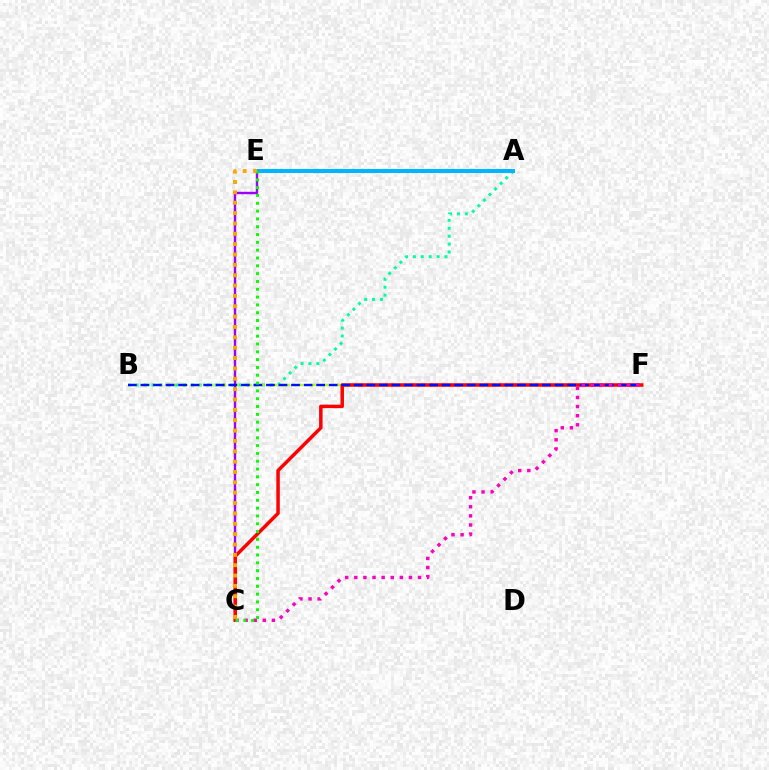{('A', 'B'): [{'color': '#00ff9d', 'line_style': 'dotted', 'thickness': 2.15}], ('B', 'F'): [{'color': '#b3ff00', 'line_style': 'dashed', 'thickness': 1.74}, {'color': '#0010ff', 'line_style': 'dashed', 'thickness': 1.7}], ('C', 'E'): [{'color': '#9b00ff', 'line_style': 'solid', 'thickness': 1.73}, {'color': '#ffa500', 'line_style': 'dotted', 'thickness': 2.81}, {'color': '#08ff00', 'line_style': 'dotted', 'thickness': 2.12}], ('A', 'E'): [{'color': '#00b5ff', 'line_style': 'solid', 'thickness': 2.89}], ('C', 'F'): [{'color': '#ff0000', 'line_style': 'solid', 'thickness': 2.51}, {'color': '#ff00bd', 'line_style': 'dotted', 'thickness': 2.47}]}